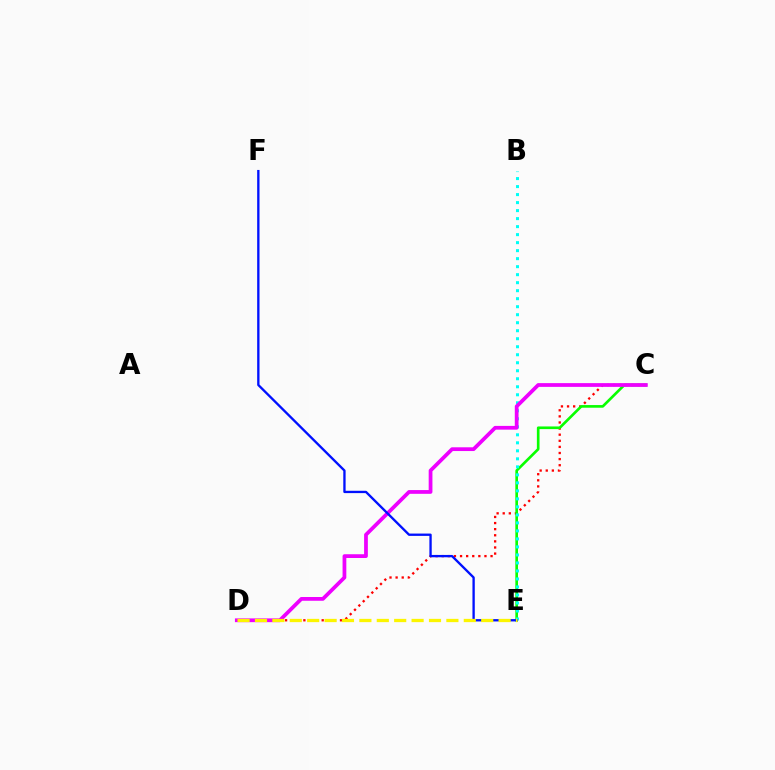{('C', 'D'): [{'color': '#ff0000', 'line_style': 'dotted', 'thickness': 1.66}, {'color': '#ee00ff', 'line_style': 'solid', 'thickness': 2.7}], ('C', 'E'): [{'color': '#08ff00', 'line_style': 'solid', 'thickness': 1.91}], ('B', 'E'): [{'color': '#00fff6', 'line_style': 'dotted', 'thickness': 2.18}], ('E', 'F'): [{'color': '#0010ff', 'line_style': 'solid', 'thickness': 1.68}], ('D', 'E'): [{'color': '#fcf500', 'line_style': 'dashed', 'thickness': 2.36}]}